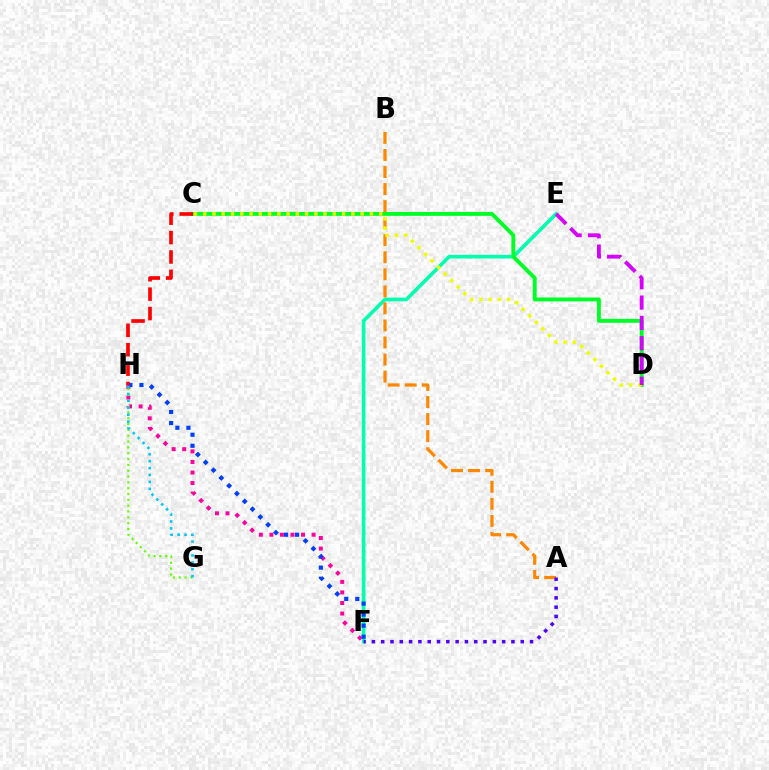{('F', 'H'): [{'color': '#ff00a0', 'line_style': 'dotted', 'thickness': 2.87}, {'color': '#003fff', 'line_style': 'dotted', 'thickness': 3.0}], ('E', 'F'): [{'color': '#00ffaf', 'line_style': 'solid', 'thickness': 2.63}], ('C', 'D'): [{'color': '#00ff27', 'line_style': 'solid', 'thickness': 2.82}, {'color': '#eeff00', 'line_style': 'dotted', 'thickness': 2.52}], ('A', 'B'): [{'color': '#ff8800', 'line_style': 'dashed', 'thickness': 2.32}], ('G', 'H'): [{'color': '#66ff00', 'line_style': 'dotted', 'thickness': 1.58}, {'color': '#00c7ff', 'line_style': 'dotted', 'thickness': 1.88}], ('C', 'H'): [{'color': '#ff0000', 'line_style': 'dashed', 'thickness': 2.64}], ('D', 'E'): [{'color': '#d600ff', 'line_style': 'dashed', 'thickness': 2.76}], ('A', 'F'): [{'color': '#4f00ff', 'line_style': 'dotted', 'thickness': 2.53}]}